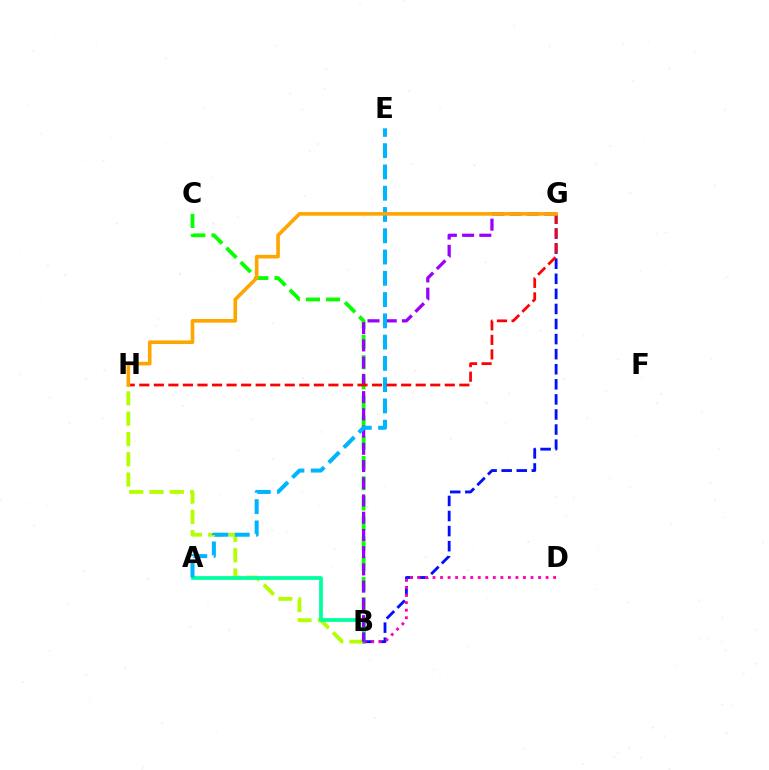{('B', 'H'): [{'color': '#b3ff00', 'line_style': 'dashed', 'thickness': 2.76}], ('B', 'C'): [{'color': '#08ff00', 'line_style': 'dashed', 'thickness': 2.74}], ('A', 'B'): [{'color': '#00ff9d', 'line_style': 'solid', 'thickness': 2.7}], ('B', 'G'): [{'color': '#0010ff', 'line_style': 'dashed', 'thickness': 2.05}, {'color': '#9b00ff', 'line_style': 'dashed', 'thickness': 2.34}], ('B', 'D'): [{'color': '#ff00bd', 'line_style': 'dotted', 'thickness': 2.05}], ('A', 'E'): [{'color': '#00b5ff', 'line_style': 'dashed', 'thickness': 2.89}], ('G', 'H'): [{'color': '#ff0000', 'line_style': 'dashed', 'thickness': 1.98}, {'color': '#ffa500', 'line_style': 'solid', 'thickness': 2.6}]}